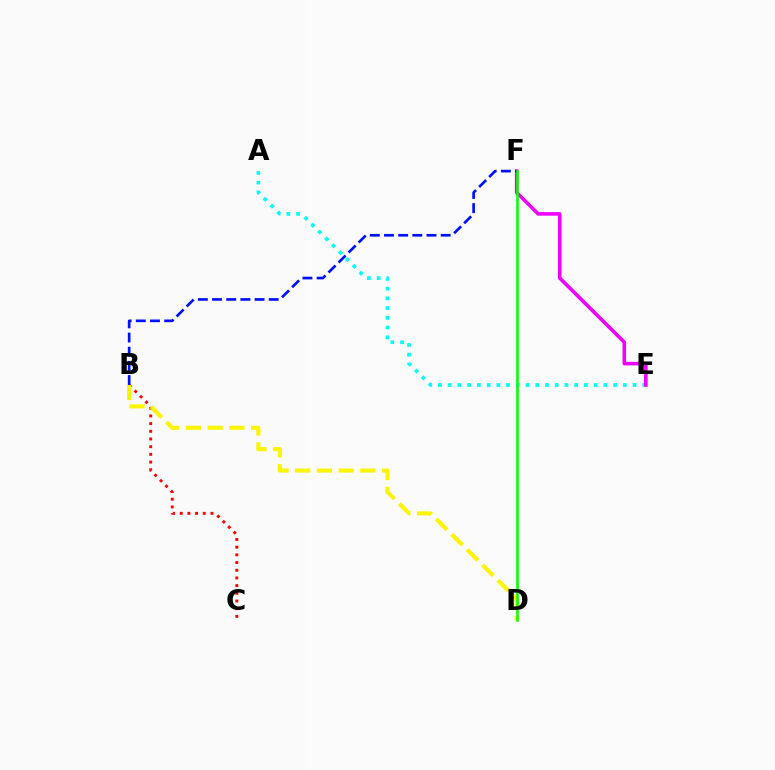{('A', 'E'): [{'color': '#00fff6', 'line_style': 'dotted', 'thickness': 2.64}], ('E', 'F'): [{'color': '#ee00ff', 'line_style': 'solid', 'thickness': 2.59}], ('B', 'C'): [{'color': '#ff0000', 'line_style': 'dotted', 'thickness': 2.09}], ('B', 'F'): [{'color': '#0010ff', 'line_style': 'dashed', 'thickness': 1.93}], ('B', 'D'): [{'color': '#fcf500', 'line_style': 'dashed', 'thickness': 2.95}], ('D', 'F'): [{'color': '#08ff00', 'line_style': 'solid', 'thickness': 1.85}]}